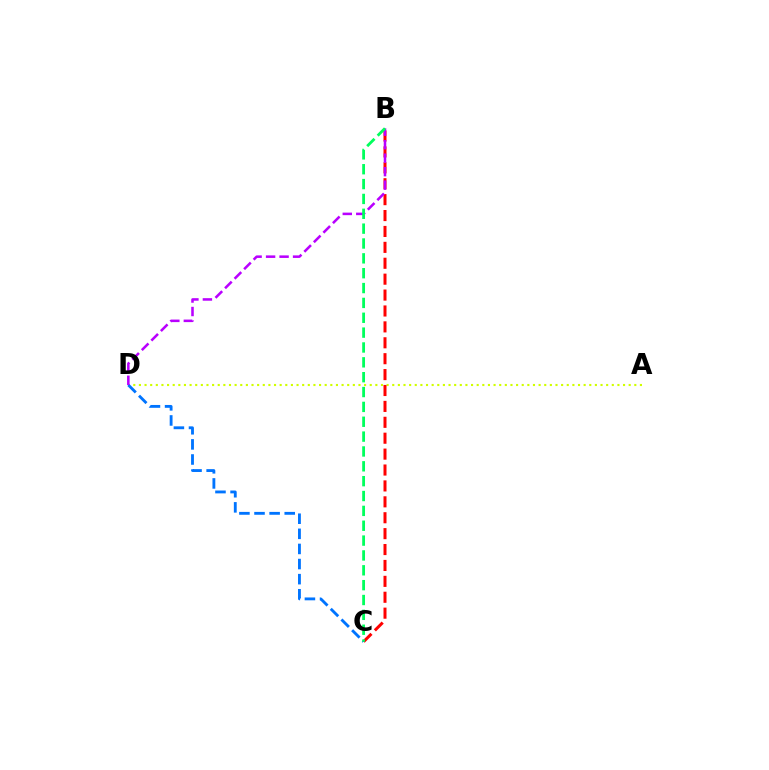{('A', 'D'): [{'color': '#d1ff00', 'line_style': 'dotted', 'thickness': 1.53}], ('B', 'C'): [{'color': '#ff0000', 'line_style': 'dashed', 'thickness': 2.16}, {'color': '#00ff5c', 'line_style': 'dashed', 'thickness': 2.02}], ('C', 'D'): [{'color': '#0074ff', 'line_style': 'dashed', 'thickness': 2.05}], ('B', 'D'): [{'color': '#b900ff', 'line_style': 'dashed', 'thickness': 1.83}]}